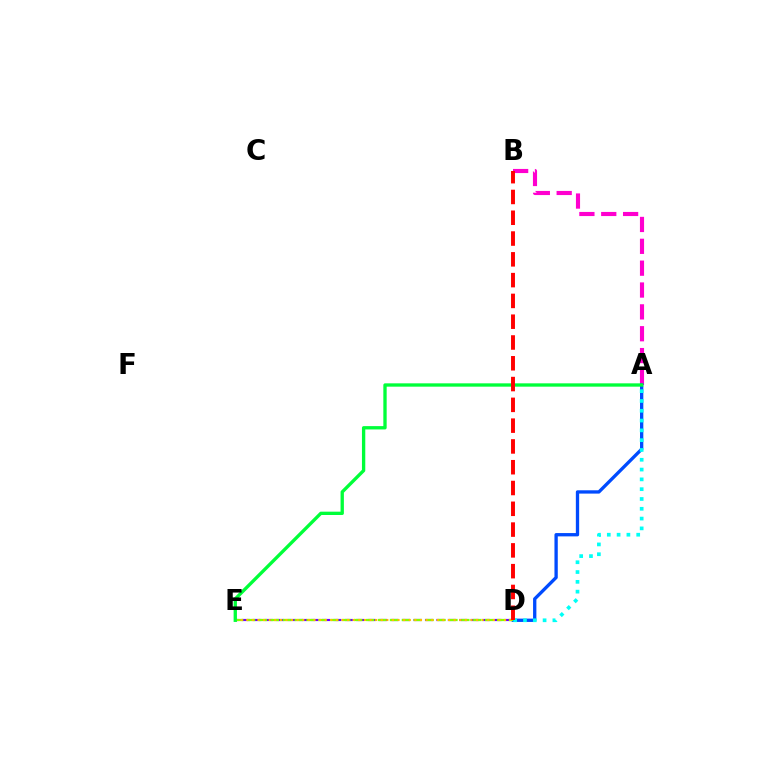{('A', 'B'): [{'color': '#ff00cf', 'line_style': 'dashed', 'thickness': 2.97}], ('A', 'D'): [{'color': '#004bff', 'line_style': 'solid', 'thickness': 2.39}, {'color': '#00fff6', 'line_style': 'dotted', 'thickness': 2.66}], ('D', 'E'): [{'color': '#7200ff', 'line_style': 'dashed', 'thickness': 1.55}, {'color': '#84ff00', 'line_style': 'dashed', 'thickness': 1.62}, {'color': '#ffbd00', 'line_style': 'dotted', 'thickness': 1.52}], ('A', 'E'): [{'color': '#00ff39', 'line_style': 'solid', 'thickness': 2.4}], ('B', 'D'): [{'color': '#ff0000', 'line_style': 'dashed', 'thickness': 2.82}]}